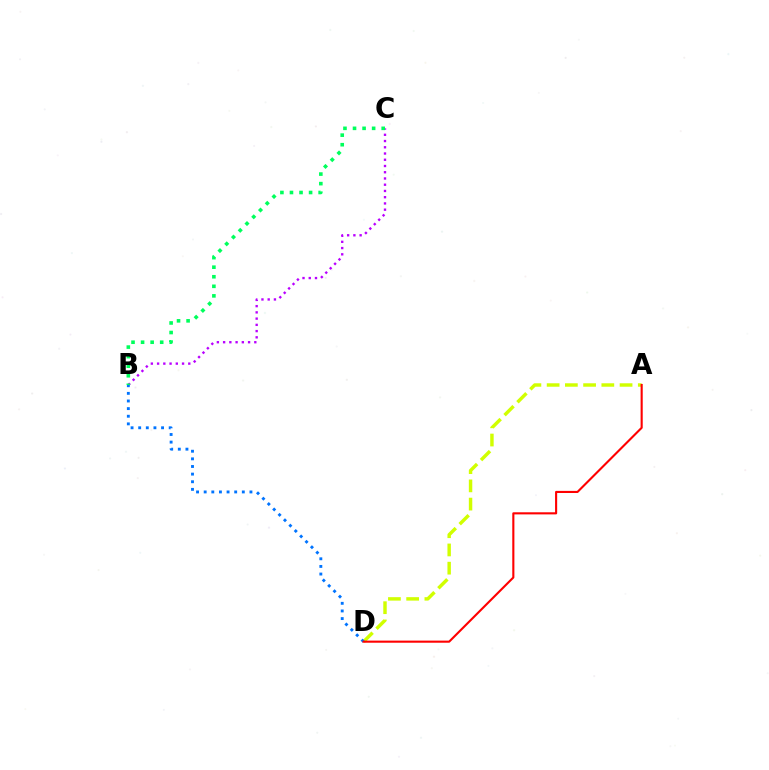{('A', 'D'): [{'color': '#d1ff00', 'line_style': 'dashed', 'thickness': 2.48}, {'color': '#ff0000', 'line_style': 'solid', 'thickness': 1.52}], ('B', 'C'): [{'color': '#b900ff', 'line_style': 'dotted', 'thickness': 1.7}, {'color': '#00ff5c', 'line_style': 'dotted', 'thickness': 2.6}], ('B', 'D'): [{'color': '#0074ff', 'line_style': 'dotted', 'thickness': 2.07}]}